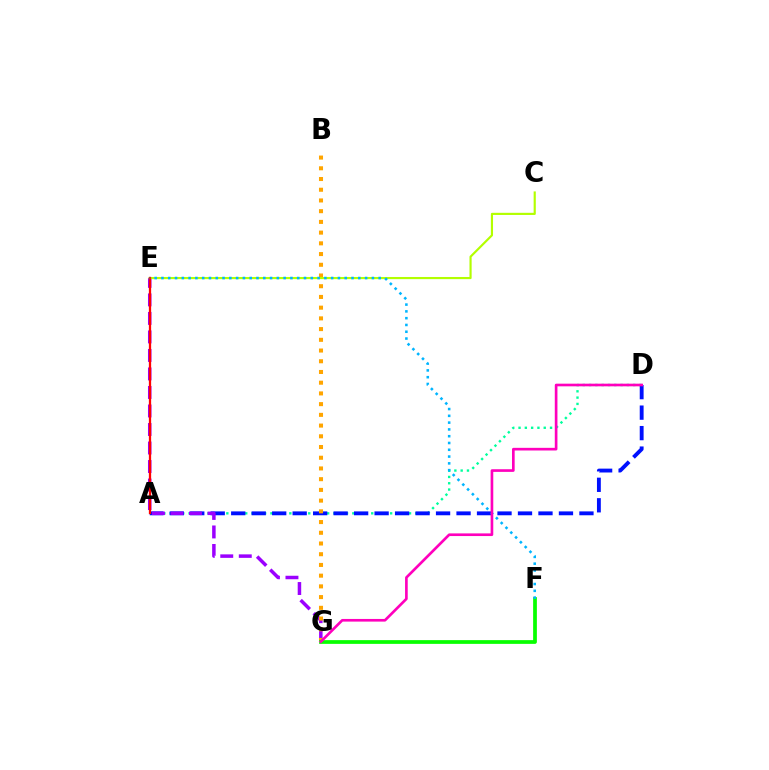{('A', 'D'): [{'color': '#00ff9d', 'line_style': 'dotted', 'thickness': 1.71}, {'color': '#0010ff', 'line_style': 'dashed', 'thickness': 2.78}], ('E', 'G'): [{'color': '#9b00ff', 'line_style': 'dashed', 'thickness': 2.52}], ('B', 'G'): [{'color': '#ffa500', 'line_style': 'dotted', 'thickness': 2.91}], ('C', 'E'): [{'color': '#b3ff00', 'line_style': 'solid', 'thickness': 1.56}], ('A', 'E'): [{'color': '#ff0000', 'line_style': 'solid', 'thickness': 1.64}], ('F', 'G'): [{'color': '#08ff00', 'line_style': 'solid', 'thickness': 2.69}], ('E', 'F'): [{'color': '#00b5ff', 'line_style': 'dotted', 'thickness': 1.84}], ('D', 'G'): [{'color': '#ff00bd', 'line_style': 'solid', 'thickness': 1.91}]}